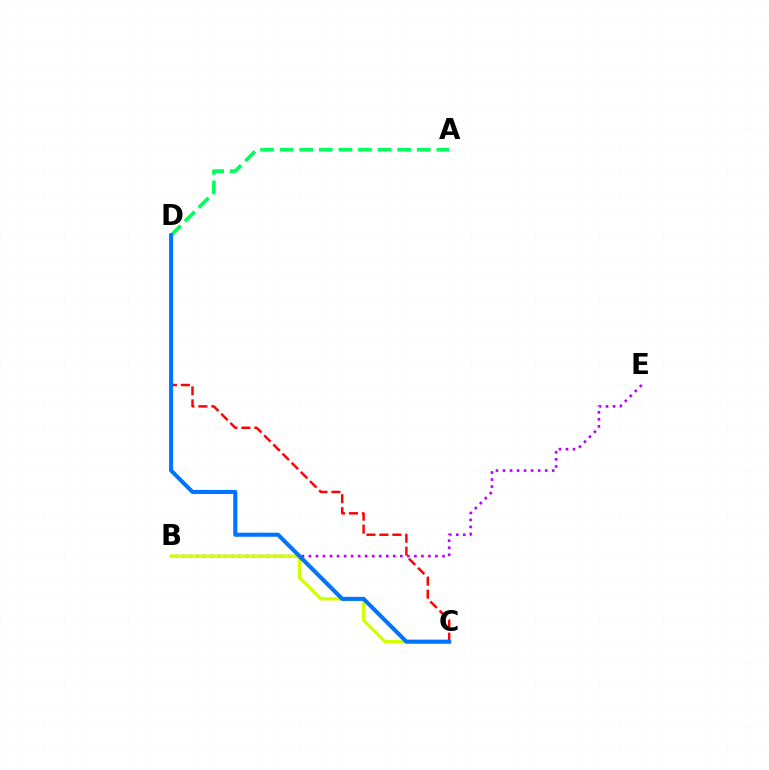{('A', 'D'): [{'color': '#00ff5c', 'line_style': 'dashed', 'thickness': 2.66}], ('B', 'E'): [{'color': '#b900ff', 'line_style': 'dotted', 'thickness': 1.91}], ('B', 'C'): [{'color': '#d1ff00', 'line_style': 'solid', 'thickness': 2.33}], ('C', 'D'): [{'color': '#ff0000', 'line_style': 'dashed', 'thickness': 1.76}, {'color': '#0074ff', 'line_style': 'solid', 'thickness': 2.93}]}